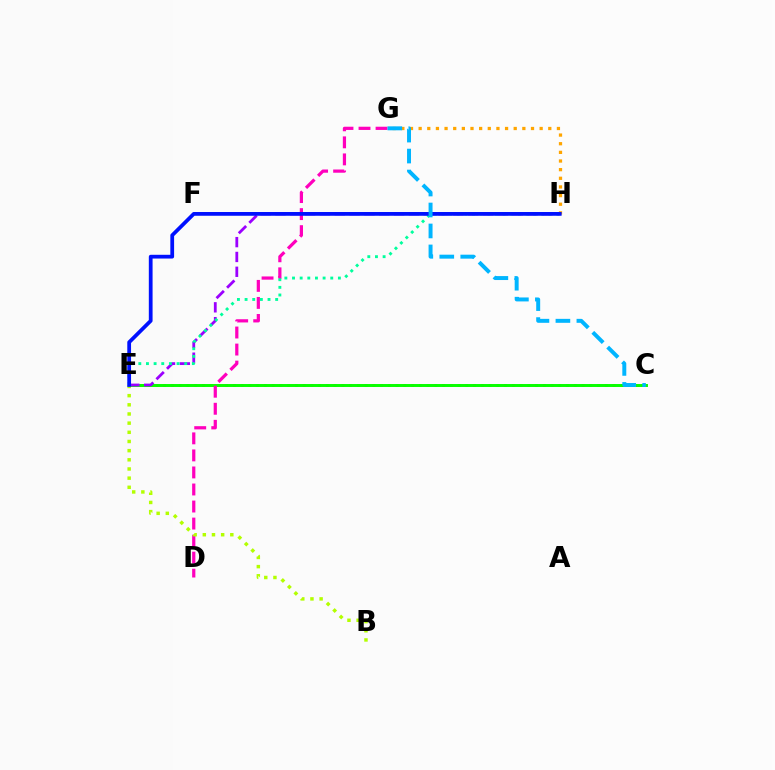{('C', 'E'): [{'color': '#ff0000', 'line_style': 'dotted', 'thickness': 2.11}, {'color': '#08ff00', 'line_style': 'solid', 'thickness': 2.13}], ('G', 'H'): [{'color': '#ffa500', 'line_style': 'dotted', 'thickness': 2.35}], ('E', 'H'): [{'color': '#9b00ff', 'line_style': 'dashed', 'thickness': 2.01}, {'color': '#00ff9d', 'line_style': 'dotted', 'thickness': 2.08}, {'color': '#0010ff', 'line_style': 'solid', 'thickness': 2.71}], ('D', 'G'): [{'color': '#ff00bd', 'line_style': 'dashed', 'thickness': 2.32}], ('B', 'E'): [{'color': '#b3ff00', 'line_style': 'dotted', 'thickness': 2.49}], ('C', 'G'): [{'color': '#00b5ff', 'line_style': 'dashed', 'thickness': 2.85}]}